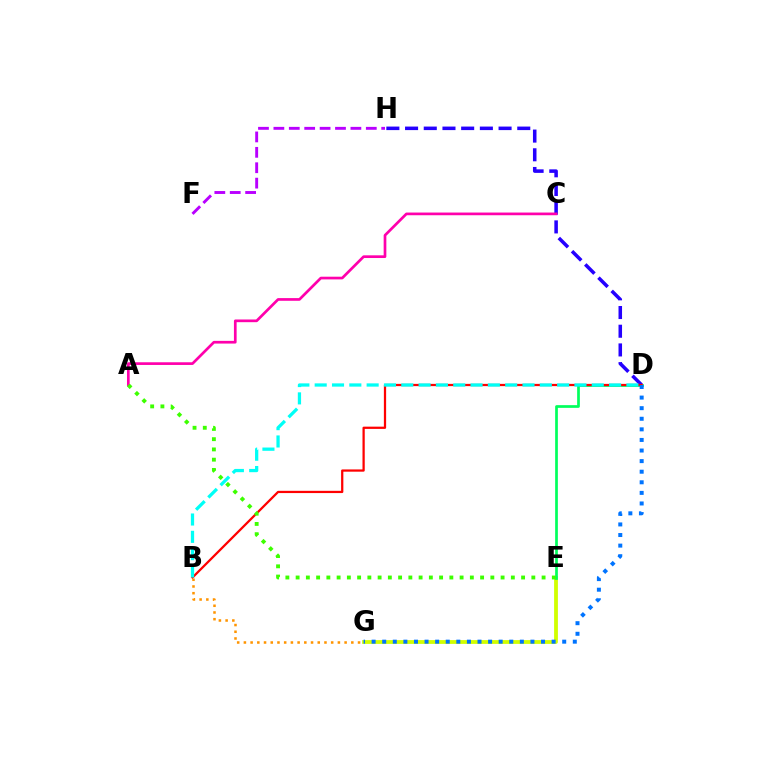{('D', 'H'): [{'color': '#2500ff', 'line_style': 'dashed', 'thickness': 2.54}], ('E', 'G'): [{'color': '#d1ff00', 'line_style': 'solid', 'thickness': 2.74}], ('D', 'E'): [{'color': '#00ff5c', 'line_style': 'solid', 'thickness': 1.95}], ('B', 'D'): [{'color': '#ff0000', 'line_style': 'solid', 'thickness': 1.62}, {'color': '#00fff6', 'line_style': 'dashed', 'thickness': 2.35}], ('F', 'H'): [{'color': '#b900ff', 'line_style': 'dashed', 'thickness': 2.09}], ('A', 'C'): [{'color': '#ff00ac', 'line_style': 'solid', 'thickness': 1.94}], ('D', 'G'): [{'color': '#0074ff', 'line_style': 'dotted', 'thickness': 2.88}], ('A', 'E'): [{'color': '#3dff00', 'line_style': 'dotted', 'thickness': 2.78}], ('B', 'G'): [{'color': '#ff9400', 'line_style': 'dotted', 'thickness': 1.82}]}